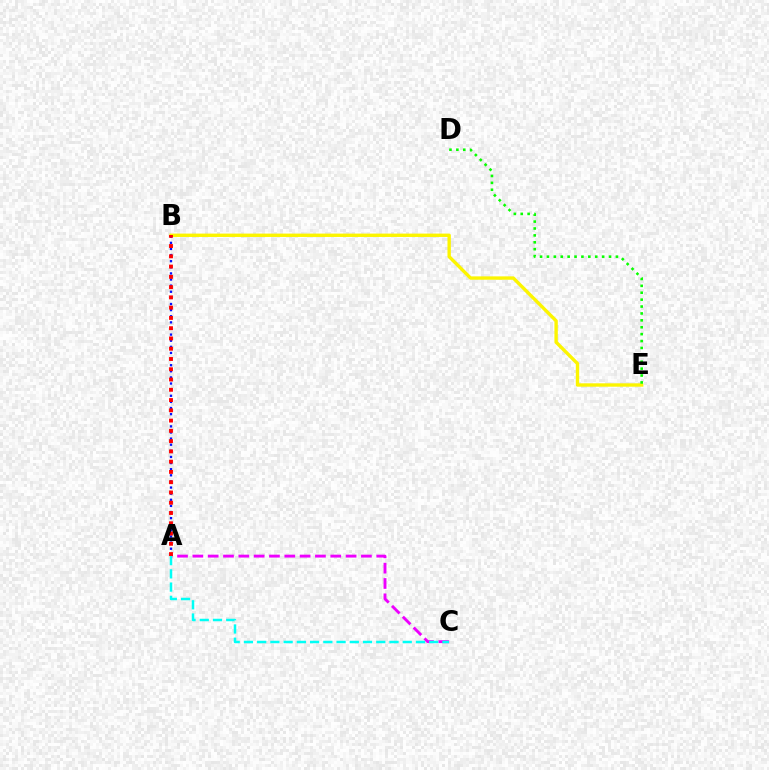{('A', 'C'): [{'color': '#ee00ff', 'line_style': 'dashed', 'thickness': 2.08}, {'color': '#00fff6', 'line_style': 'dashed', 'thickness': 1.8}], ('B', 'E'): [{'color': '#fcf500', 'line_style': 'solid', 'thickness': 2.43}], ('D', 'E'): [{'color': '#08ff00', 'line_style': 'dotted', 'thickness': 1.87}], ('A', 'B'): [{'color': '#0010ff', 'line_style': 'dotted', 'thickness': 1.66}, {'color': '#ff0000', 'line_style': 'dotted', 'thickness': 2.79}]}